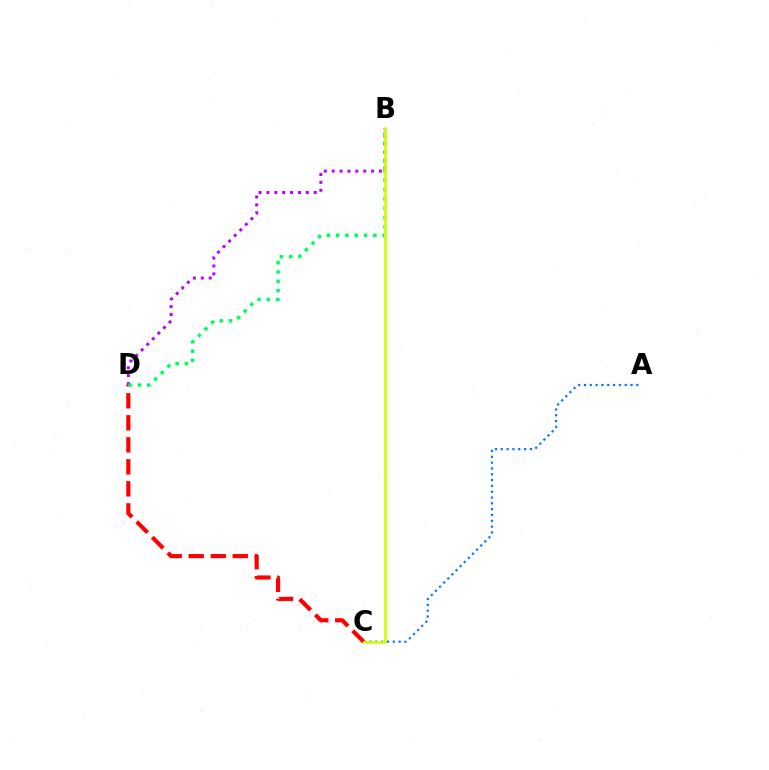{('A', 'C'): [{'color': '#0074ff', 'line_style': 'dotted', 'thickness': 1.58}], ('C', 'D'): [{'color': '#ff0000', 'line_style': 'dashed', 'thickness': 2.99}], ('B', 'D'): [{'color': '#b900ff', 'line_style': 'dotted', 'thickness': 2.14}, {'color': '#00ff5c', 'line_style': 'dotted', 'thickness': 2.53}], ('B', 'C'): [{'color': '#d1ff00', 'line_style': 'solid', 'thickness': 1.93}]}